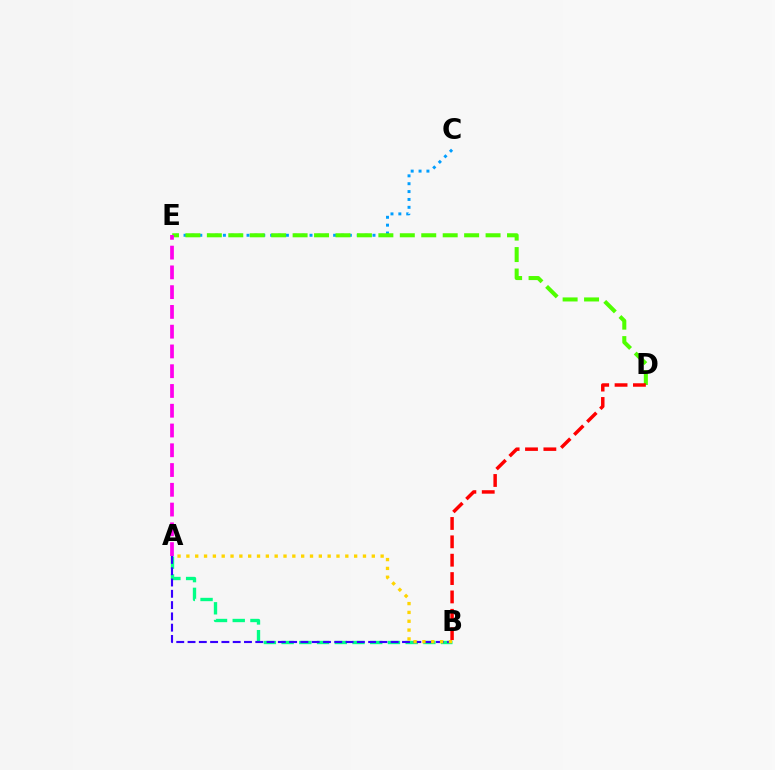{('A', 'B'): [{'color': '#00ff86', 'line_style': 'dashed', 'thickness': 2.41}, {'color': '#3700ff', 'line_style': 'dashed', 'thickness': 1.53}, {'color': '#ffd500', 'line_style': 'dotted', 'thickness': 2.4}], ('C', 'E'): [{'color': '#009eff', 'line_style': 'dotted', 'thickness': 2.14}], ('D', 'E'): [{'color': '#4fff00', 'line_style': 'dashed', 'thickness': 2.91}], ('A', 'E'): [{'color': '#ff00ed', 'line_style': 'dashed', 'thickness': 2.69}], ('B', 'D'): [{'color': '#ff0000', 'line_style': 'dashed', 'thickness': 2.5}]}